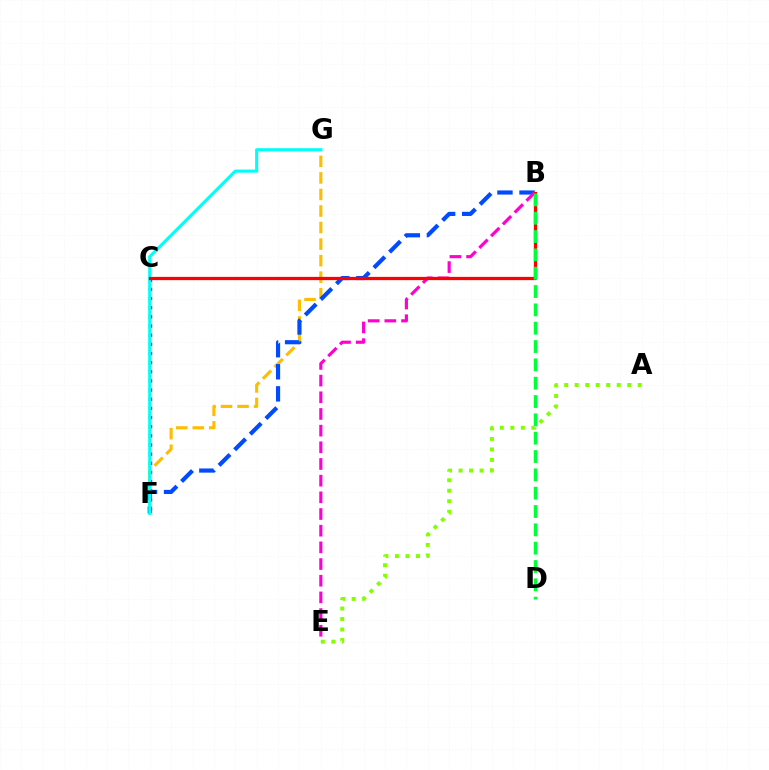{('A', 'E'): [{'color': '#84ff00', 'line_style': 'dotted', 'thickness': 2.86}], ('C', 'F'): [{'color': '#7200ff', 'line_style': 'dotted', 'thickness': 2.49}], ('F', 'G'): [{'color': '#ffbd00', 'line_style': 'dashed', 'thickness': 2.25}, {'color': '#00fff6', 'line_style': 'solid', 'thickness': 2.22}], ('B', 'F'): [{'color': '#004bff', 'line_style': 'dashed', 'thickness': 3.0}], ('B', 'E'): [{'color': '#ff00cf', 'line_style': 'dashed', 'thickness': 2.27}], ('B', 'C'): [{'color': '#ff0000', 'line_style': 'solid', 'thickness': 2.35}], ('B', 'D'): [{'color': '#00ff39', 'line_style': 'dashed', 'thickness': 2.49}]}